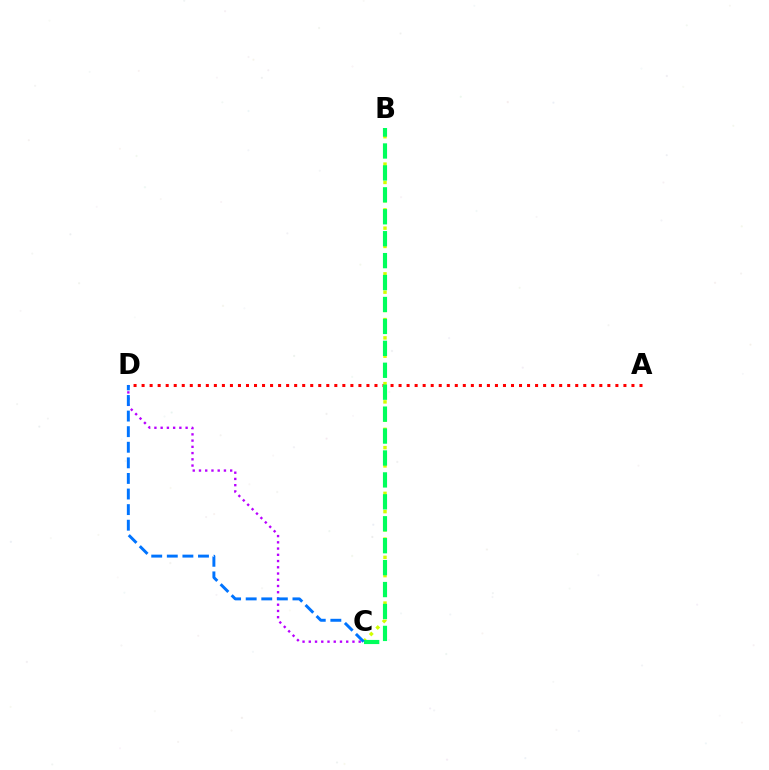{('C', 'D'): [{'color': '#b900ff', 'line_style': 'dotted', 'thickness': 1.7}, {'color': '#0074ff', 'line_style': 'dashed', 'thickness': 2.12}], ('A', 'D'): [{'color': '#ff0000', 'line_style': 'dotted', 'thickness': 2.18}], ('B', 'C'): [{'color': '#d1ff00', 'line_style': 'dotted', 'thickness': 2.48}, {'color': '#00ff5c', 'line_style': 'dashed', 'thickness': 2.98}]}